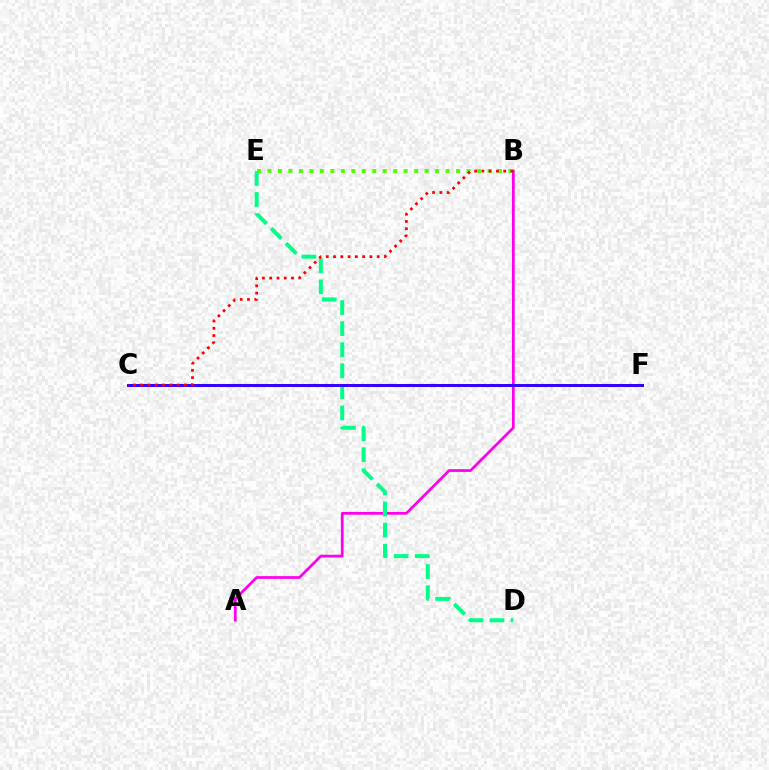{('A', 'B'): [{'color': '#ff00ed', 'line_style': 'solid', 'thickness': 1.97}], ('B', 'E'): [{'color': '#4fff00', 'line_style': 'dotted', 'thickness': 2.85}], ('D', 'E'): [{'color': '#00ff86', 'line_style': 'dashed', 'thickness': 2.86}], ('C', 'F'): [{'color': '#009eff', 'line_style': 'solid', 'thickness': 2.07}, {'color': '#ffd500', 'line_style': 'dotted', 'thickness': 1.89}, {'color': '#3700ff', 'line_style': 'solid', 'thickness': 2.13}], ('B', 'C'): [{'color': '#ff0000', 'line_style': 'dotted', 'thickness': 1.98}]}